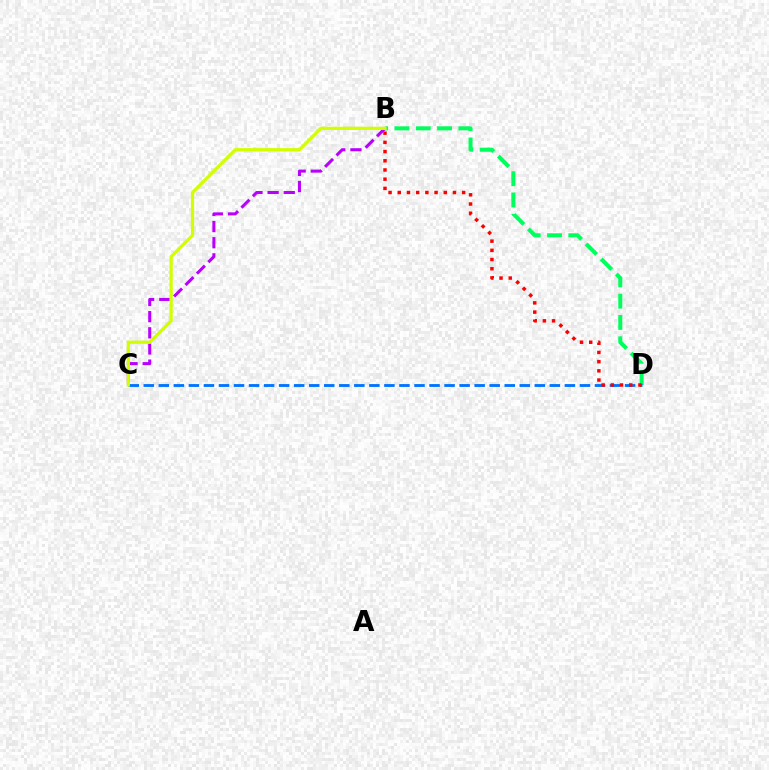{('B', 'D'): [{'color': '#00ff5c', 'line_style': 'dashed', 'thickness': 2.9}, {'color': '#ff0000', 'line_style': 'dotted', 'thickness': 2.5}], ('B', 'C'): [{'color': '#b900ff', 'line_style': 'dashed', 'thickness': 2.19}, {'color': '#d1ff00', 'line_style': 'solid', 'thickness': 2.33}], ('C', 'D'): [{'color': '#0074ff', 'line_style': 'dashed', 'thickness': 2.04}]}